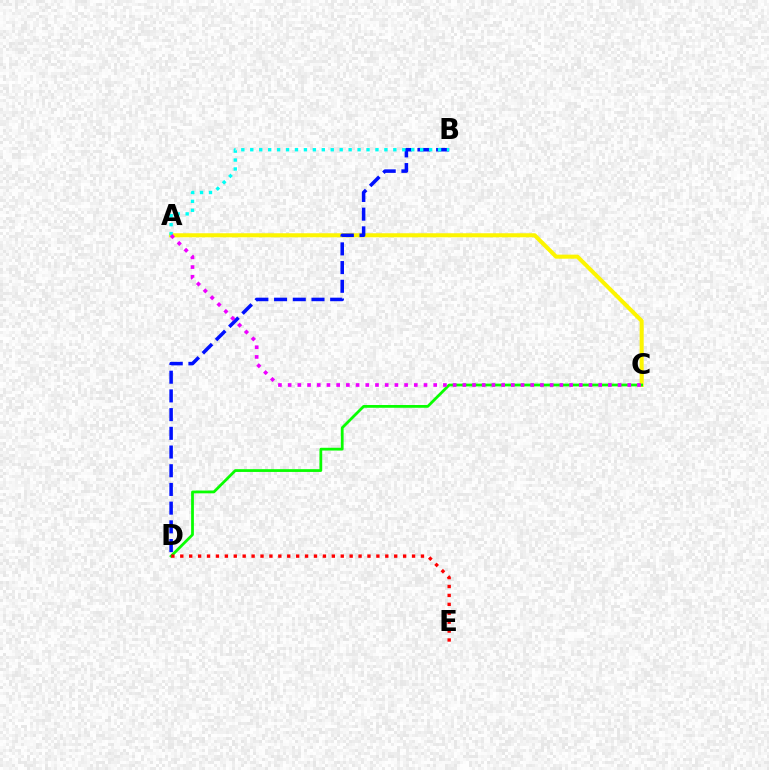{('A', 'C'): [{'color': '#fcf500', 'line_style': 'solid', 'thickness': 2.92}, {'color': '#ee00ff', 'line_style': 'dotted', 'thickness': 2.64}], ('C', 'D'): [{'color': '#08ff00', 'line_style': 'solid', 'thickness': 1.99}], ('B', 'D'): [{'color': '#0010ff', 'line_style': 'dashed', 'thickness': 2.54}], ('D', 'E'): [{'color': '#ff0000', 'line_style': 'dotted', 'thickness': 2.42}], ('A', 'B'): [{'color': '#00fff6', 'line_style': 'dotted', 'thickness': 2.43}]}